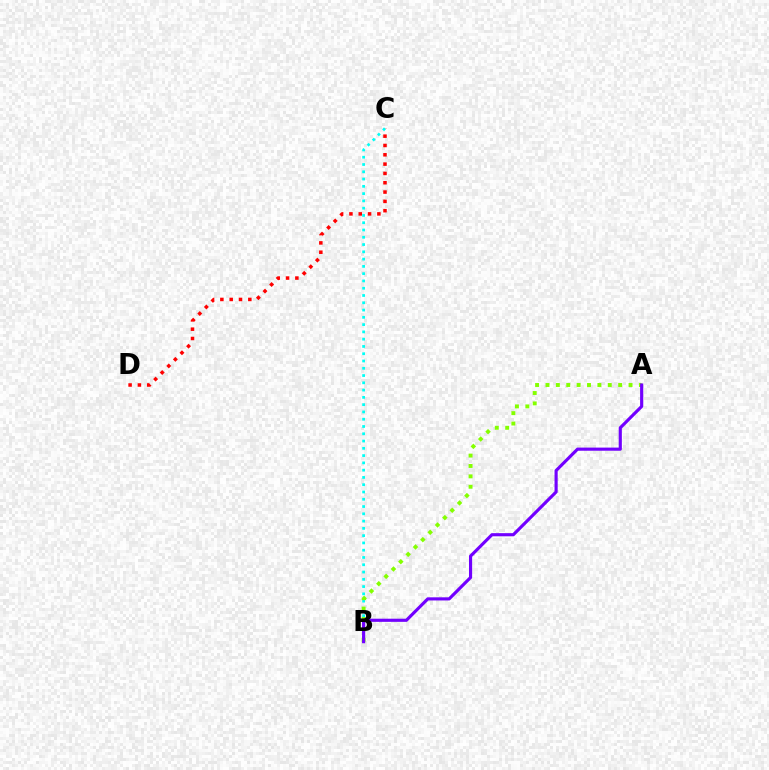{('C', 'D'): [{'color': '#ff0000', 'line_style': 'dotted', 'thickness': 2.53}], ('B', 'C'): [{'color': '#00fff6', 'line_style': 'dotted', 'thickness': 1.98}], ('A', 'B'): [{'color': '#84ff00', 'line_style': 'dotted', 'thickness': 2.82}, {'color': '#7200ff', 'line_style': 'solid', 'thickness': 2.26}]}